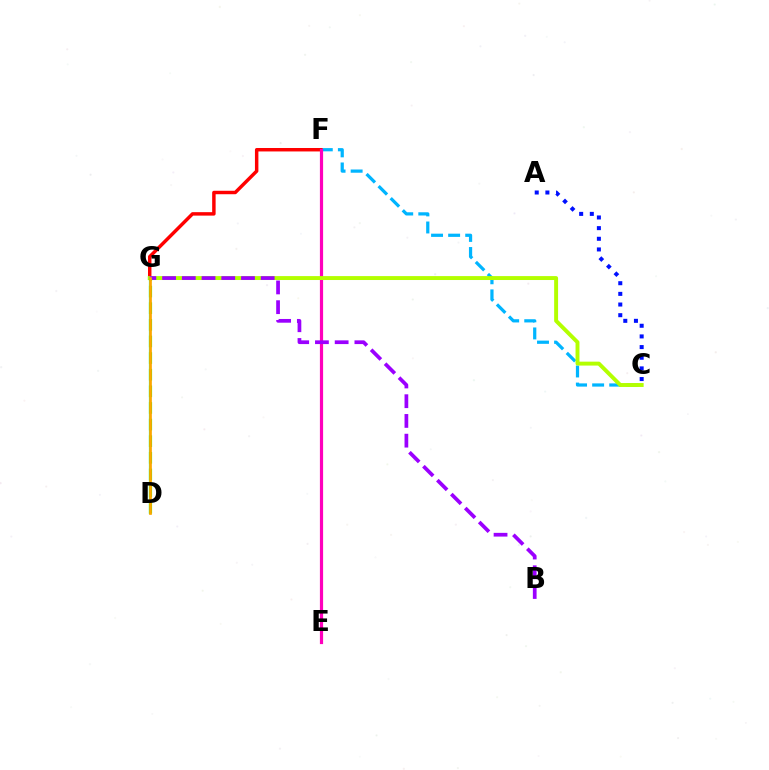{('C', 'F'): [{'color': '#00b5ff', 'line_style': 'dashed', 'thickness': 2.32}], ('F', 'G'): [{'color': '#ff0000', 'line_style': 'solid', 'thickness': 2.49}], ('E', 'F'): [{'color': '#ff00bd', 'line_style': 'solid', 'thickness': 2.3}], ('C', 'G'): [{'color': '#b3ff00', 'line_style': 'solid', 'thickness': 2.83}], ('D', 'G'): [{'color': '#00ff9d', 'line_style': 'solid', 'thickness': 1.6}, {'color': '#08ff00', 'line_style': 'dashed', 'thickness': 2.26}, {'color': '#ffa500', 'line_style': 'solid', 'thickness': 1.94}], ('A', 'C'): [{'color': '#0010ff', 'line_style': 'dotted', 'thickness': 2.9}], ('B', 'G'): [{'color': '#9b00ff', 'line_style': 'dashed', 'thickness': 2.68}]}